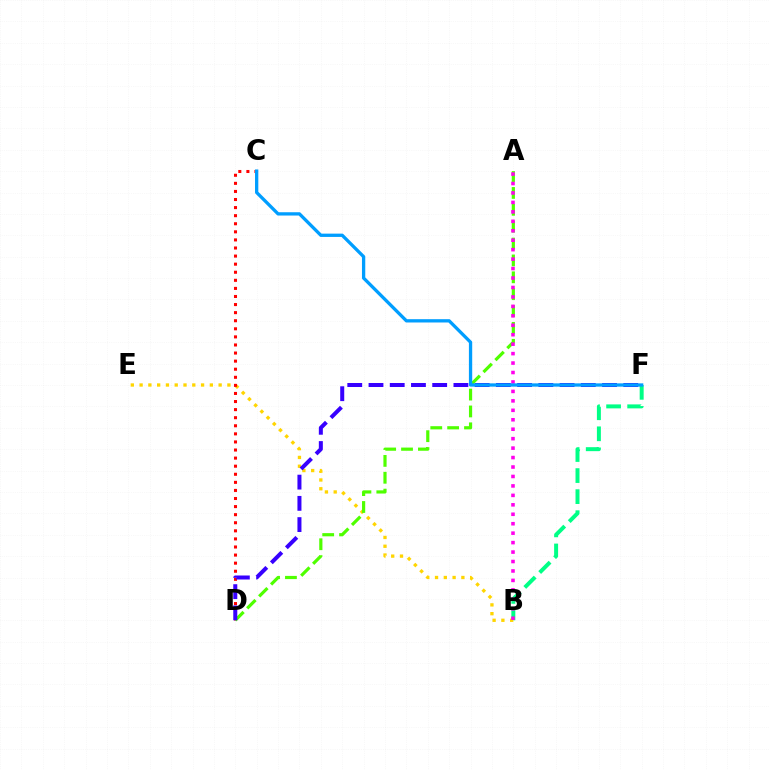{('B', 'F'): [{'color': '#00ff86', 'line_style': 'dashed', 'thickness': 2.86}], ('B', 'E'): [{'color': '#ffd500', 'line_style': 'dotted', 'thickness': 2.39}], ('C', 'D'): [{'color': '#ff0000', 'line_style': 'dotted', 'thickness': 2.2}], ('A', 'D'): [{'color': '#4fff00', 'line_style': 'dashed', 'thickness': 2.29}], ('D', 'F'): [{'color': '#3700ff', 'line_style': 'dashed', 'thickness': 2.88}], ('A', 'B'): [{'color': '#ff00ed', 'line_style': 'dotted', 'thickness': 2.57}], ('C', 'F'): [{'color': '#009eff', 'line_style': 'solid', 'thickness': 2.37}]}